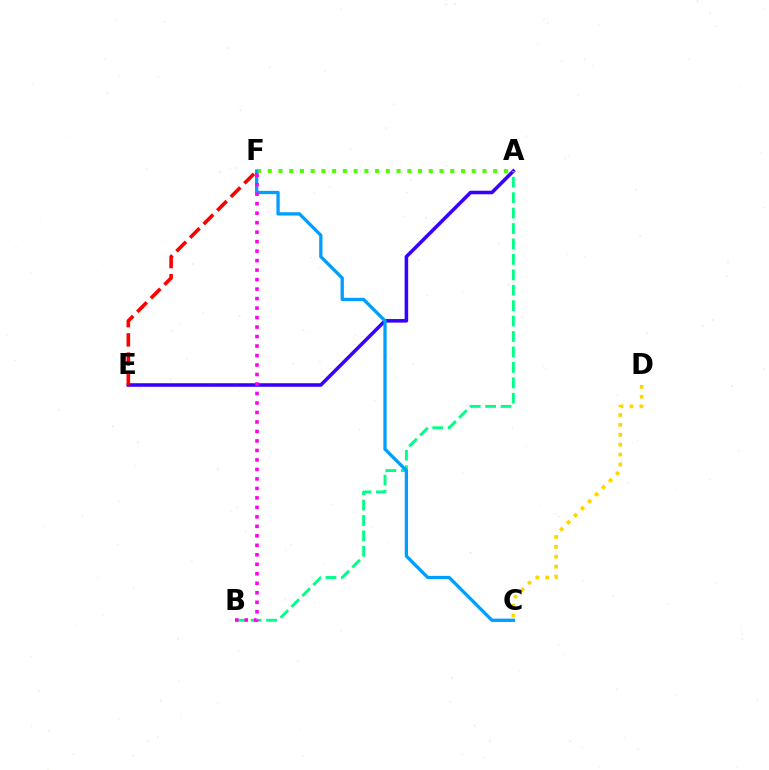{('A', 'E'): [{'color': '#3700ff', 'line_style': 'solid', 'thickness': 2.56}], ('A', 'B'): [{'color': '#00ff86', 'line_style': 'dashed', 'thickness': 2.1}], ('E', 'F'): [{'color': '#ff0000', 'line_style': 'dashed', 'thickness': 2.61}], ('A', 'F'): [{'color': '#4fff00', 'line_style': 'dotted', 'thickness': 2.92}], ('C', 'D'): [{'color': '#ffd500', 'line_style': 'dotted', 'thickness': 2.69}], ('C', 'F'): [{'color': '#009eff', 'line_style': 'solid', 'thickness': 2.37}], ('B', 'F'): [{'color': '#ff00ed', 'line_style': 'dotted', 'thickness': 2.58}]}